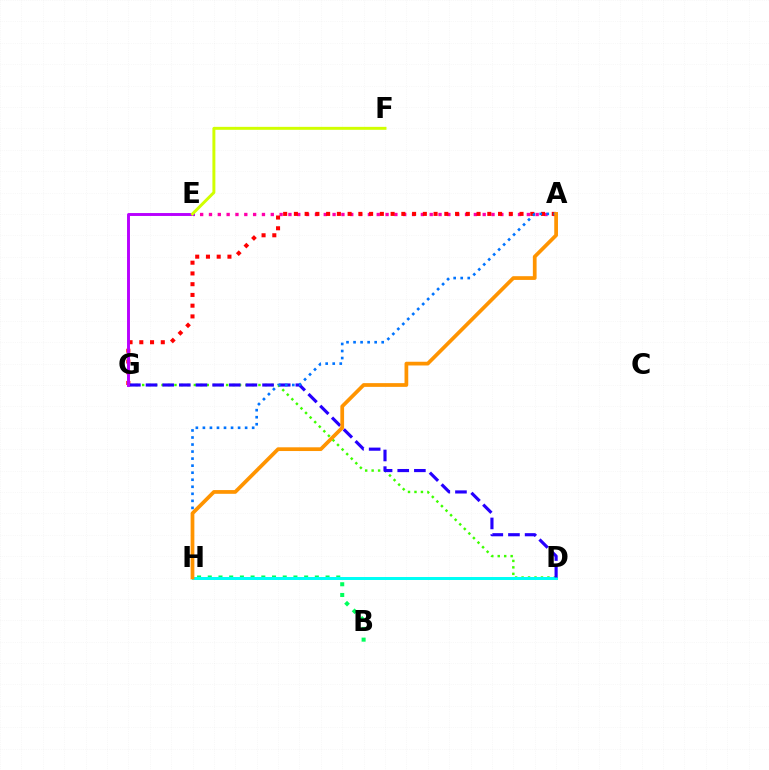{('B', 'H'): [{'color': '#00ff5c', 'line_style': 'dotted', 'thickness': 2.91}], ('D', 'G'): [{'color': '#3dff00', 'line_style': 'dotted', 'thickness': 1.76}, {'color': '#2500ff', 'line_style': 'dashed', 'thickness': 2.26}], ('A', 'E'): [{'color': '#ff00ac', 'line_style': 'dotted', 'thickness': 2.4}], ('A', 'G'): [{'color': '#ff0000', 'line_style': 'dotted', 'thickness': 2.92}], ('D', 'H'): [{'color': '#00fff6', 'line_style': 'solid', 'thickness': 2.15}], ('E', 'G'): [{'color': '#b900ff', 'line_style': 'solid', 'thickness': 2.1}], ('A', 'H'): [{'color': '#0074ff', 'line_style': 'dotted', 'thickness': 1.91}, {'color': '#ff9400', 'line_style': 'solid', 'thickness': 2.69}], ('E', 'F'): [{'color': '#d1ff00', 'line_style': 'solid', 'thickness': 2.13}]}